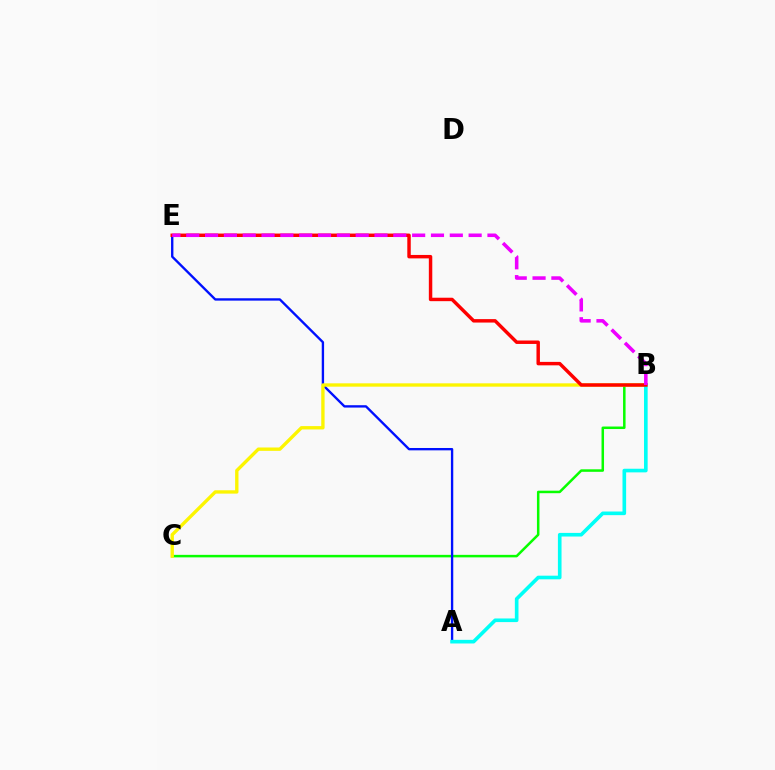{('B', 'C'): [{'color': '#08ff00', 'line_style': 'solid', 'thickness': 1.81}, {'color': '#fcf500', 'line_style': 'solid', 'thickness': 2.41}], ('A', 'E'): [{'color': '#0010ff', 'line_style': 'solid', 'thickness': 1.7}], ('A', 'B'): [{'color': '#00fff6', 'line_style': 'solid', 'thickness': 2.61}], ('B', 'E'): [{'color': '#ff0000', 'line_style': 'solid', 'thickness': 2.48}, {'color': '#ee00ff', 'line_style': 'dashed', 'thickness': 2.56}]}